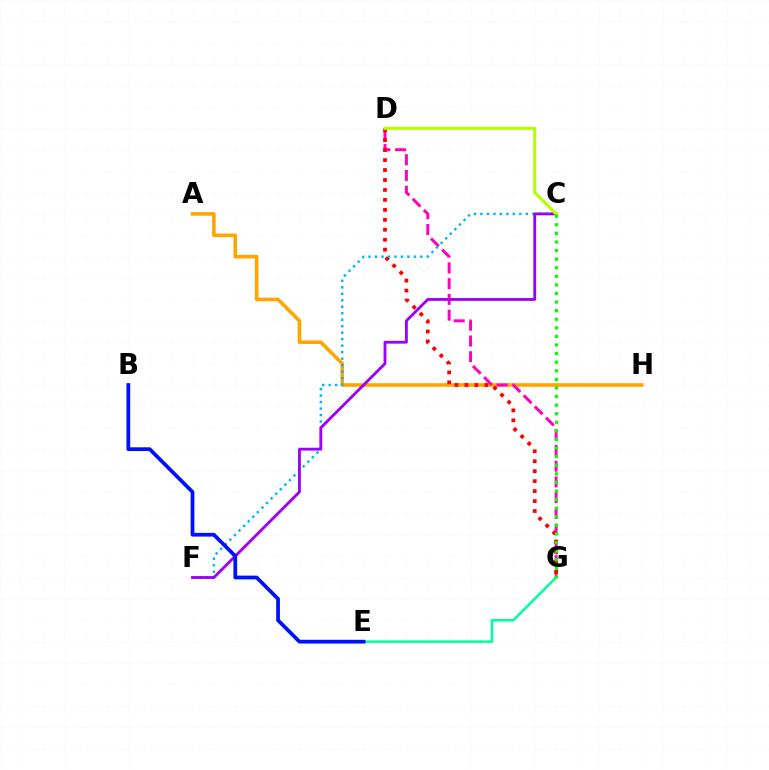{('A', 'H'): [{'color': '#ffa500', 'line_style': 'solid', 'thickness': 2.59}], ('D', 'G'): [{'color': '#ff00bd', 'line_style': 'dashed', 'thickness': 2.14}, {'color': '#ff0000', 'line_style': 'dotted', 'thickness': 2.7}], ('C', 'F'): [{'color': '#00b5ff', 'line_style': 'dotted', 'thickness': 1.76}, {'color': '#9b00ff', 'line_style': 'solid', 'thickness': 2.04}], ('C', 'D'): [{'color': '#b3ff00', 'line_style': 'solid', 'thickness': 2.2}], ('E', 'G'): [{'color': '#00ff9d', 'line_style': 'solid', 'thickness': 1.8}], ('B', 'E'): [{'color': '#0010ff', 'line_style': 'solid', 'thickness': 2.69}], ('C', 'G'): [{'color': '#08ff00', 'line_style': 'dotted', 'thickness': 2.33}]}